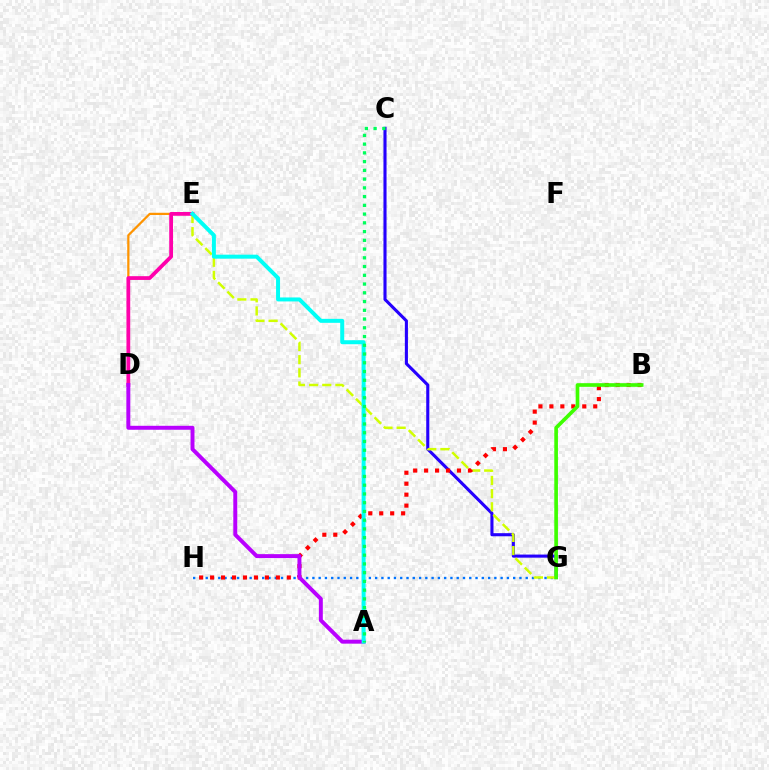{('C', 'G'): [{'color': '#2500ff', 'line_style': 'solid', 'thickness': 2.23}], ('D', 'E'): [{'color': '#ff9400', 'line_style': 'solid', 'thickness': 1.61}, {'color': '#ff00ac', 'line_style': 'solid', 'thickness': 2.71}], ('G', 'H'): [{'color': '#0074ff', 'line_style': 'dotted', 'thickness': 1.7}], ('E', 'G'): [{'color': '#d1ff00', 'line_style': 'dashed', 'thickness': 1.79}], ('B', 'H'): [{'color': '#ff0000', 'line_style': 'dotted', 'thickness': 2.98}], ('B', 'G'): [{'color': '#3dff00', 'line_style': 'solid', 'thickness': 2.63}], ('A', 'D'): [{'color': '#b900ff', 'line_style': 'solid', 'thickness': 2.84}], ('A', 'E'): [{'color': '#00fff6', 'line_style': 'solid', 'thickness': 2.87}], ('A', 'C'): [{'color': '#00ff5c', 'line_style': 'dotted', 'thickness': 2.38}]}